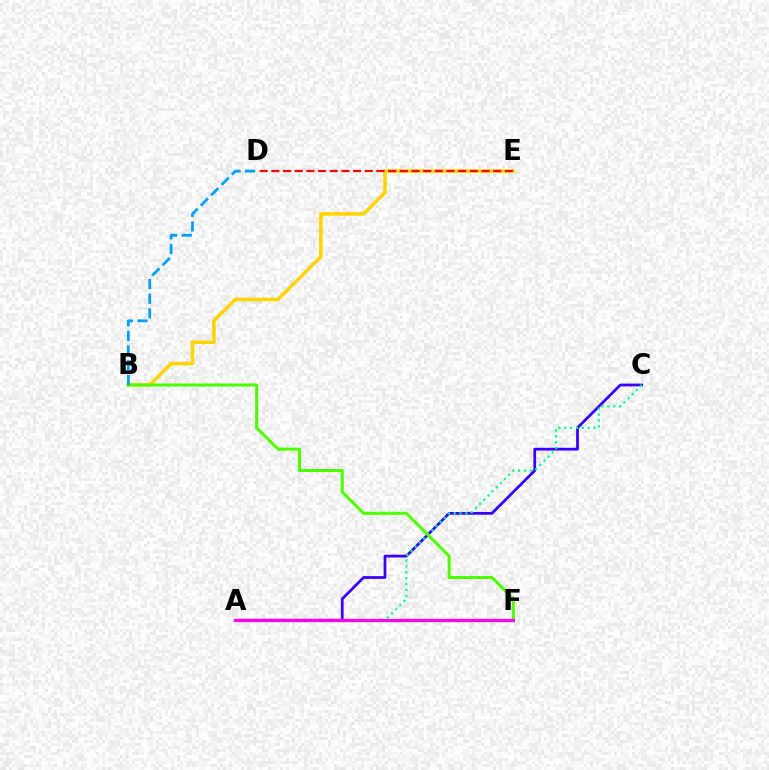{('A', 'C'): [{'color': '#3700ff', 'line_style': 'solid', 'thickness': 1.99}, {'color': '#00ff86', 'line_style': 'dotted', 'thickness': 1.59}], ('B', 'E'): [{'color': '#ffd500', 'line_style': 'solid', 'thickness': 2.57}], ('B', 'F'): [{'color': '#4fff00', 'line_style': 'solid', 'thickness': 2.21}], ('B', 'D'): [{'color': '#009eff', 'line_style': 'dashed', 'thickness': 1.99}], ('D', 'E'): [{'color': '#ff0000', 'line_style': 'dashed', 'thickness': 1.59}], ('A', 'F'): [{'color': '#ff00ed', 'line_style': 'solid', 'thickness': 2.34}]}